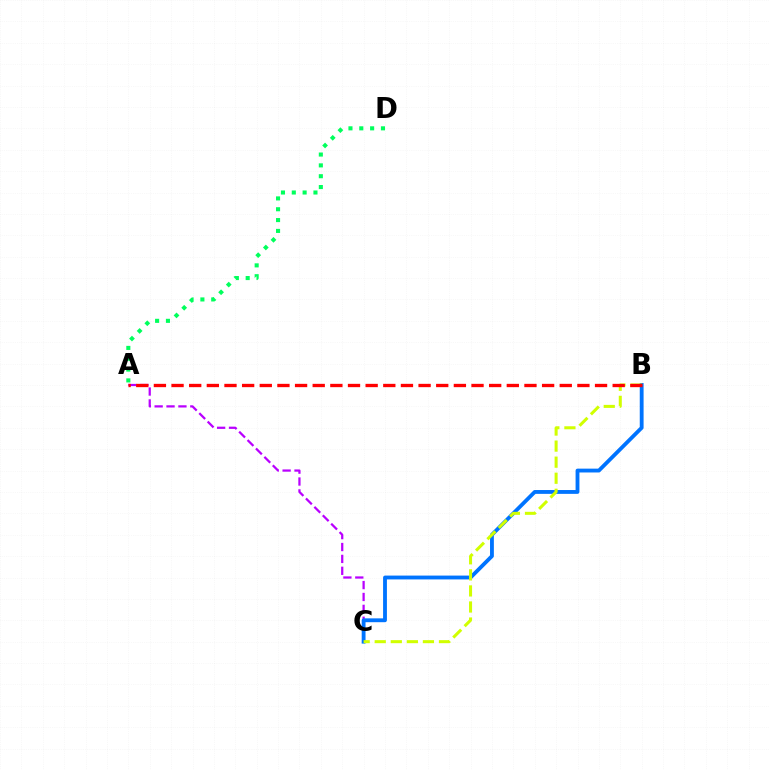{('A', 'C'): [{'color': '#b900ff', 'line_style': 'dashed', 'thickness': 1.62}], ('B', 'C'): [{'color': '#0074ff', 'line_style': 'solid', 'thickness': 2.76}, {'color': '#d1ff00', 'line_style': 'dashed', 'thickness': 2.18}], ('A', 'D'): [{'color': '#00ff5c', 'line_style': 'dotted', 'thickness': 2.94}], ('A', 'B'): [{'color': '#ff0000', 'line_style': 'dashed', 'thickness': 2.4}]}